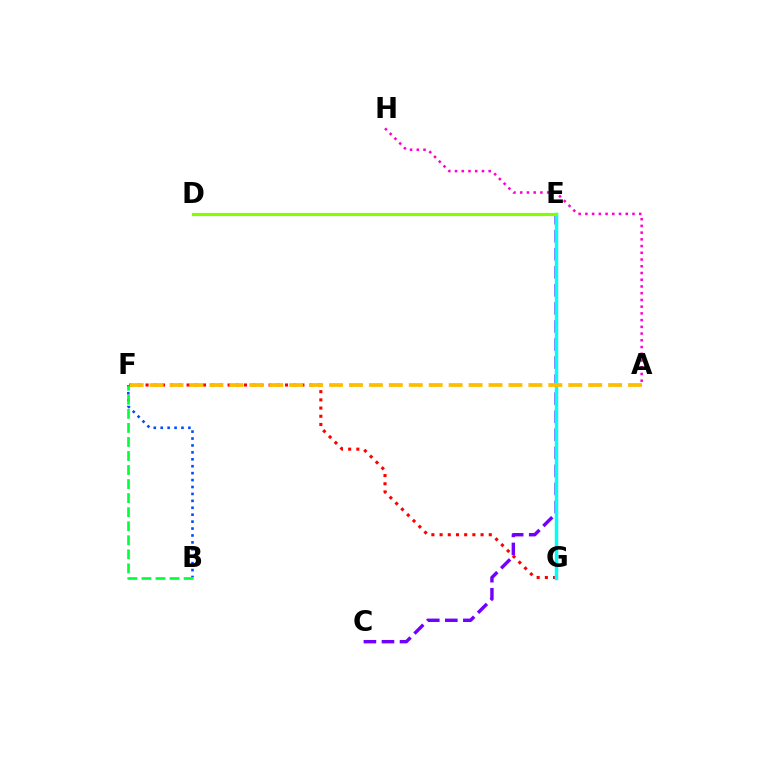{('F', 'G'): [{'color': '#ff0000', 'line_style': 'dotted', 'thickness': 2.23}], ('A', 'H'): [{'color': '#ff00cf', 'line_style': 'dotted', 'thickness': 1.83}], ('C', 'E'): [{'color': '#7200ff', 'line_style': 'dashed', 'thickness': 2.45}], ('E', 'G'): [{'color': '#00fff6', 'line_style': 'solid', 'thickness': 2.5}], ('B', 'F'): [{'color': '#004bff', 'line_style': 'dotted', 'thickness': 1.88}, {'color': '#00ff39', 'line_style': 'dashed', 'thickness': 1.91}], ('A', 'F'): [{'color': '#ffbd00', 'line_style': 'dashed', 'thickness': 2.71}], ('D', 'E'): [{'color': '#84ff00', 'line_style': 'solid', 'thickness': 2.3}]}